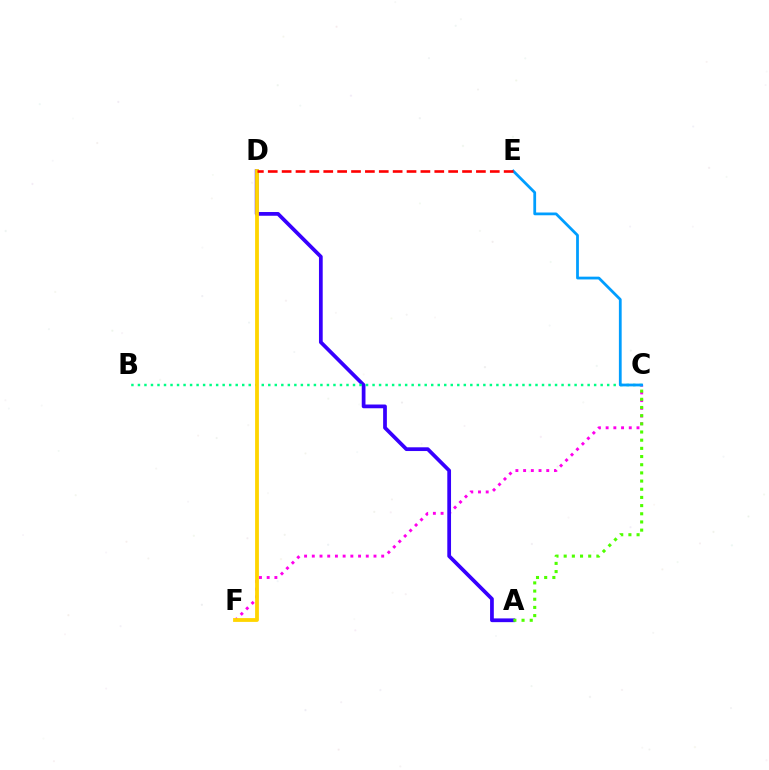{('C', 'F'): [{'color': '#ff00ed', 'line_style': 'dotted', 'thickness': 2.1}], ('A', 'D'): [{'color': '#3700ff', 'line_style': 'solid', 'thickness': 2.69}], ('B', 'C'): [{'color': '#00ff86', 'line_style': 'dotted', 'thickness': 1.77}], ('C', 'E'): [{'color': '#009eff', 'line_style': 'solid', 'thickness': 2.0}], ('A', 'C'): [{'color': '#4fff00', 'line_style': 'dotted', 'thickness': 2.22}], ('D', 'F'): [{'color': '#ffd500', 'line_style': 'solid', 'thickness': 2.74}], ('D', 'E'): [{'color': '#ff0000', 'line_style': 'dashed', 'thickness': 1.89}]}